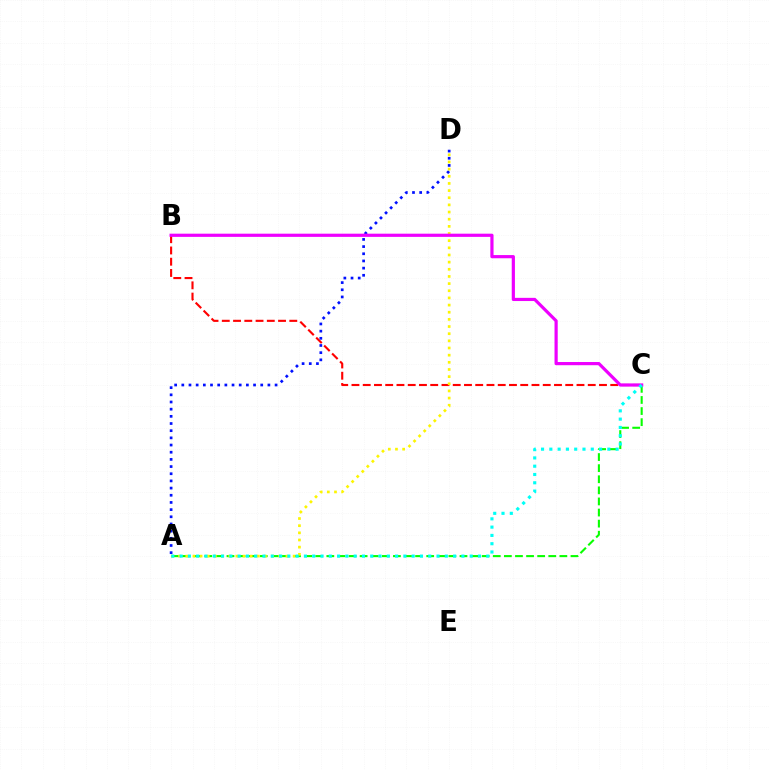{('A', 'C'): [{'color': '#08ff00', 'line_style': 'dashed', 'thickness': 1.51}, {'color': '#00fff6', 'line_style': 'dotted', 'thickness': 2.25}], ('B', 'C'): [{'color': '#ff0000', 'line_style': 'dashed', 'thickness': 1.53}, {'color': '#ee00ff', 'line_style': 'solid', 'thickness': 2.3}], ('A', 'D'): [{'color': '#0010ff', 'line_style': 'dotted', 'thickness': 1.95}, {'color': '#fcf500', 'line_style': 'dotted', 'thickness': 1.94}]}